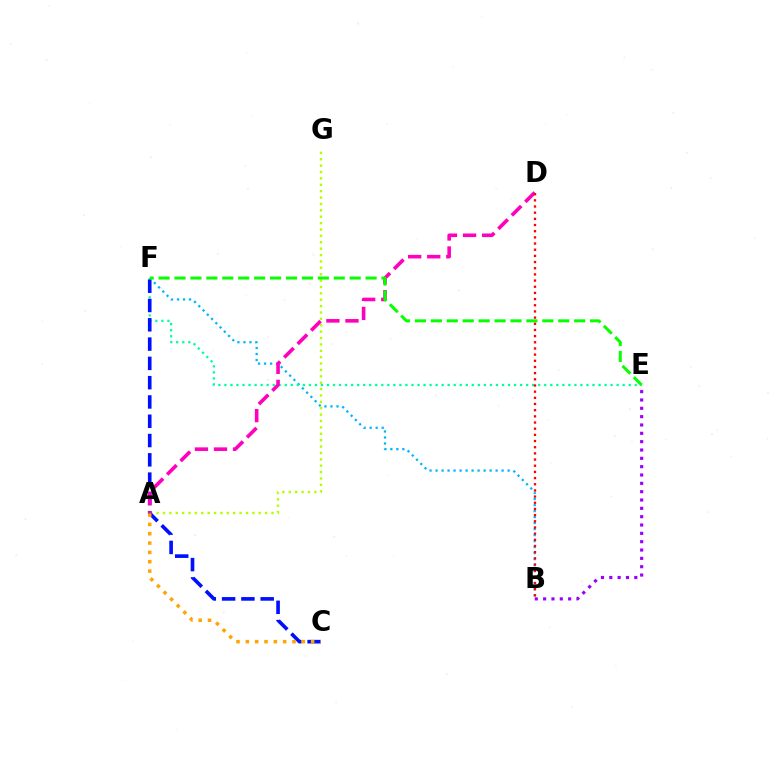{('B', 'F'): [{'color': '#00b5ff', 'line_style': 'dotted', 'thickness': 1.63}], ('B', 'E'): [{'color': '#9b00ff', 'line_style': 'dotted', 'thickness': 2.26}], ('A', 'G'): [{'color': '#b3ff00', 'line_style': 'dotted', 'thickness': 1.73}], ('E', 'F'): [{'color': '#00ff9d', 'line_style': 'dotted', 'thickness': 1.64}, {'color': '#08ff00', 'line_style': 'dashed', 'thickness': 2.16}], ('C', 'F'): [{'color': '#0010ff', 'line_style': 'dashed', 'thickness': 2.62}], ('A', 'D'): [{'color': '#ff00bd', 'line_style': 'dashed', 'thickness': 2.59}], ('A', 'C'): [{'color': '#ffa500', 'line_style': 'dotted', 'thickness': 2.54}], ('B', 'D'): [{'color': '#ff0000', 'line_style': 'dotted', 'thickness': 1.68}]}